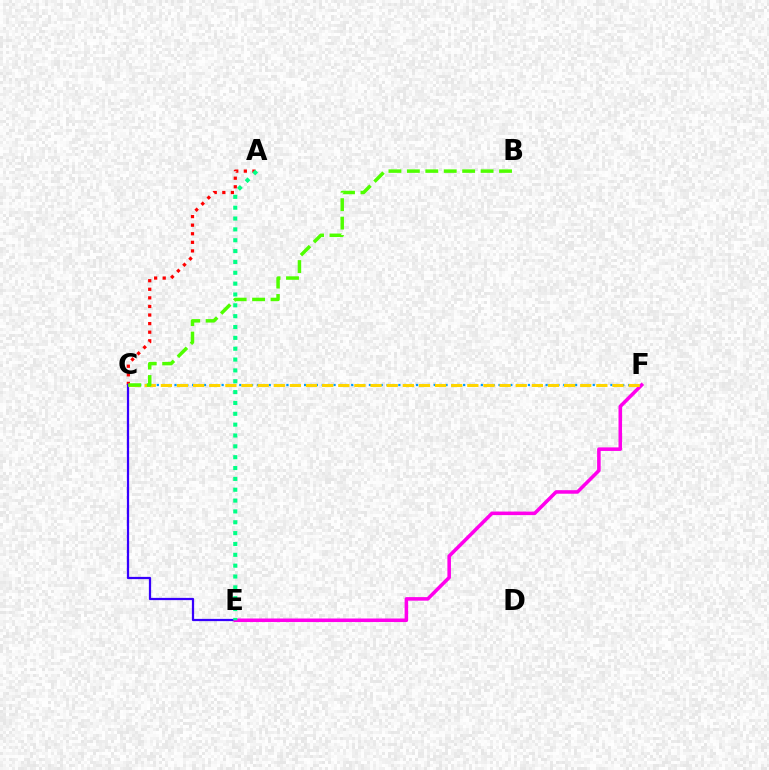{('A', 'C'): [{'color': '#ff0000', 'line_style': 'dotted', 'thickness': 2.33}], ('C', 'F'): [{'color': '#009eff', 'line_style': 'dotted', 'thickness': 1.6}, {'color': '#ffd500', 'line_style': 'dashed', 'thickness': 2.19}], ('C', 'E'): [{'color': '#3700ff', 'line_style': 'solid', 'thickness': 1.62}], ('E', 'F'): [{'color': '#ff00ed', 'line_style': 'solid', 'thickness': 2.55}], ('A', 'E'): [{'color': '#00ff86', 'line_style': 'dotted', 'thickness': 2.95}], ('B', 'C'): [{'color': '#4fff00', 'line_style': 'dashed', 'thickness': 2.5}]}